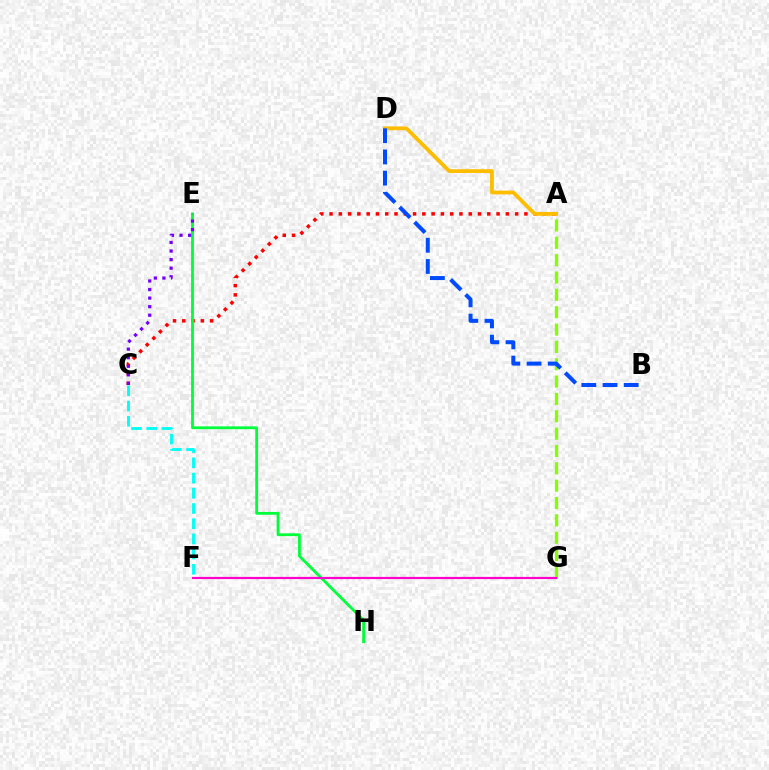{('A', 'C'): [{'color': '#ff0000', 'line_style': 'dotted', 'thickness': 2.52}], ('A', 'G'): [{'color': '#84ff00', 'line_style': 'dashed', 'thickness': 2.36}], ('A', 'D'): [{'color': '#ffbd00', 'line_style': 'solid', 'thickness': 2.74}], ('E', 'H'): [{'color': '#00ff39', 'line_style': 'solid', 'thickness': 2.03}], ('B', 'D'): [{'color': '#004bff', 'line_style': 'dashed', 'thickness': 2.88}], ('F', 'G'): [{'color': '#ff00cf', 'line_style': 'solid', 'thickness': 1.59}], ('C', 'E'): [{'color': '#7200ff', 'line_style': 'dotted', 'thickness': 2.33}], ('C', 'F'): [{'color': '#00fff6', 'line_style': 'dashed', 'thickness': 2.07}]}